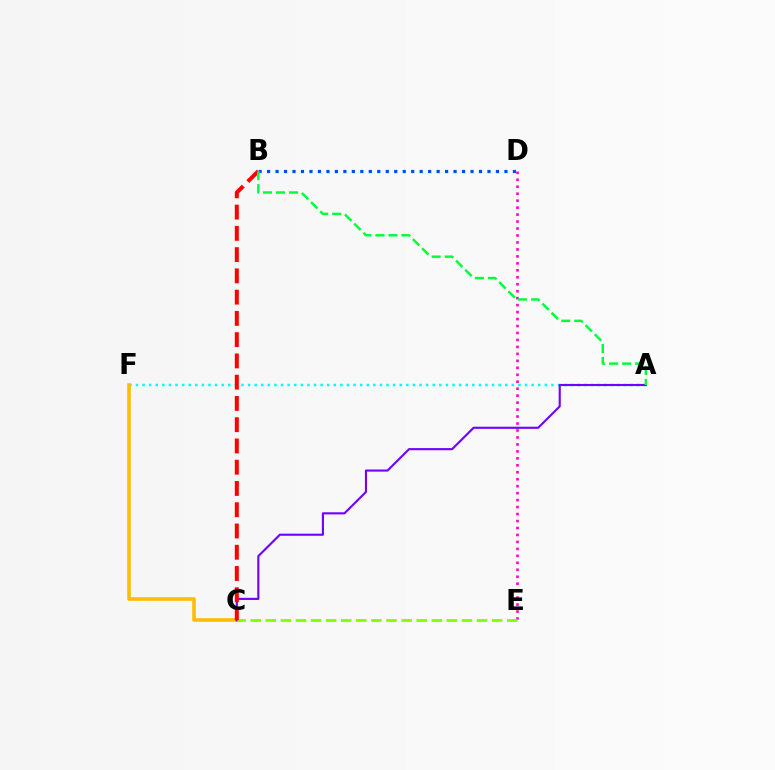{('A', 'F'): [{'color': '#00fff6', 'line_style': 'dotted', 'thickness': 1.79}], ('D', 'E'): [{'color': '#ff00cf', 'line_style': 'dotted', 'thickness': 1.89}], ('C', 'F'): [{'color': '#ffbd00', 'line_style': 'solid', 'thickness': 2.59}], ('A', 'C'): [{'color': '#7200ff', 'line_style': 'solid', 'thickness': 1.53}], ('C', 'E'): [{'color': '#84ff00', 'line_style': 'dashed', 'thickness': 2.05}], ('B', 'C'): [{'color': '#ff0000', 'line_style': 'dashed', 'thickness': 2.89}], ('B', 'D'): [{'color': '#004bff', 'line_style': 'dotted', 'thickness': 2.3}], ('A', 'B'): [{'color': '#00ff39', 'line_style': 'dashed', 'thickness': 1.77}]}